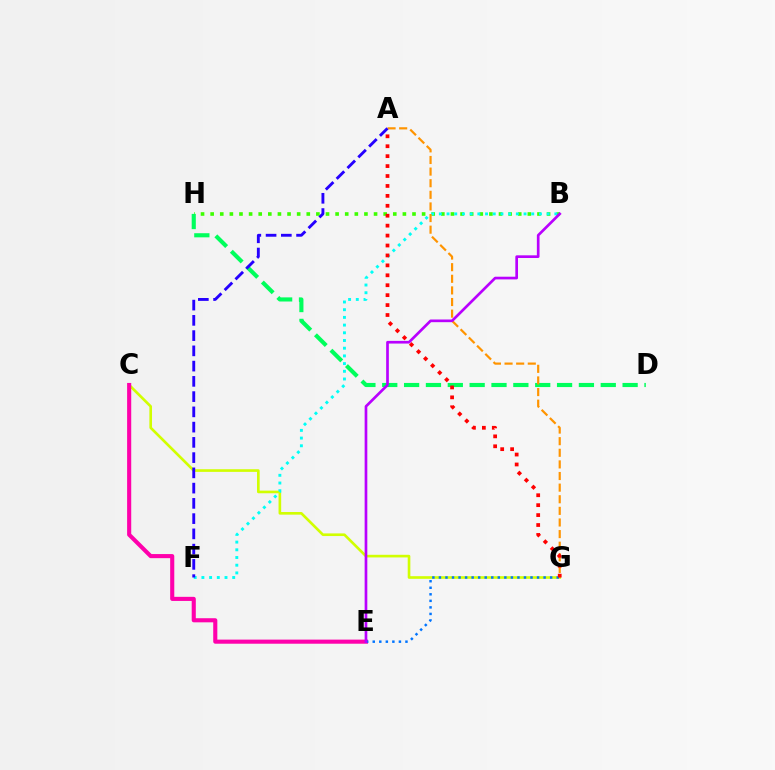{('B', 'H'): [{'color': '#3dff00', 'line_style': 'dotted', 'thickness': 2.61}], ('C', 'G'): [{'color': '#d1ff00', 'line_style': 'solid', 'thickness': 1.9}], ('D', 'H'): [{'color': '#00ff5c', 'line_style': 'dashed', 'thickness': 2.97}], ('B', 'F'): [{'color': '#00fff6', 'line_style': 'dotted', 'thickness': 2.09}], ('A', 'G'): [{'color': '#ff9400', 'line_style': 'dashed', 'thickness': 1.58}, {'color': '#ff0000', 'line_style': 'dotted', 'thickness': 2.7}], ('C', 'E'): [{'color': '#ff00ac', 'line_style': 'solid', 'thickness': 2.95}], ('A', 'F'): [{'color': '#2500ff', 'line_style': 'dashed', 'thickness': 2.07}], ('E', 'G'): [{'color': '#0074ff', 'line_style': 'dotted', 'thickness': 1.78}], ('B', 'E'): [{'color': '#b900ff', 'line_style': 'solid', 'thickness': 1.93}]}